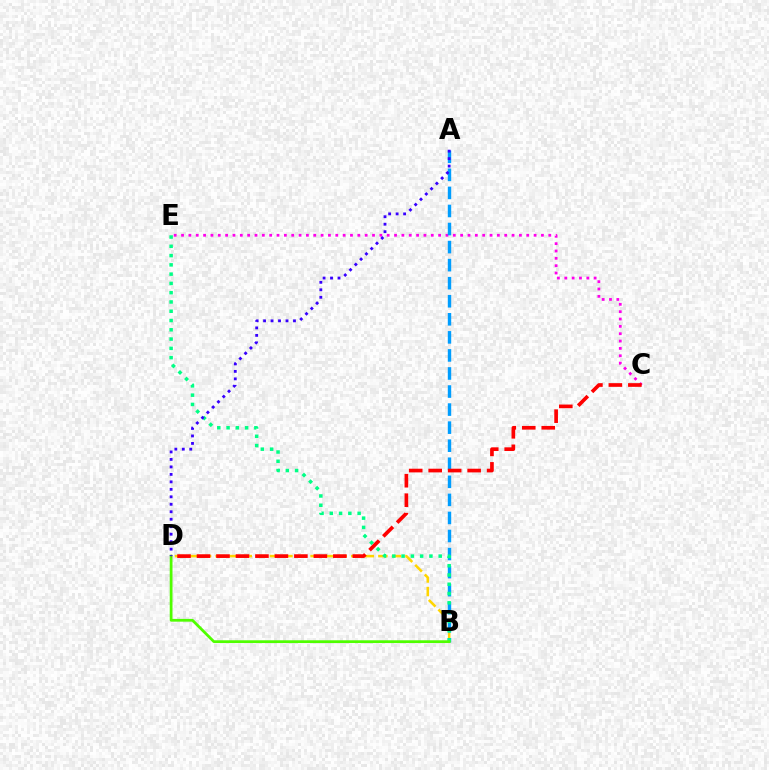{('C', 'E'): [{'color': '#ff00ed', 'line_style': 'dotted', 'thickness': 2.0}], ('B', 'D'): [{'color': '#ffd500', 'line_style': 'dashed', 'thickness': 1.84}, {'color': '#4fff00', 'line_style': 'solid', 'thickness': 1.99}], ('A', 'B'): [{'color': '#009eff', 'line_style': 'dashed', 'thickness': 2.45}], ('B', 'E'): [{'color': '#00ff86', 'line_style': 'dotted', 'thickness': 2.52}], ('C', 'D'): [{'color': '#ff0000', 'line_style': 'dashed', 'thickness': 2.65}], ('A', 'D'): [{'color': '#3700ff', 'line_style': 'dotted', 'thickness': 2.03}]}